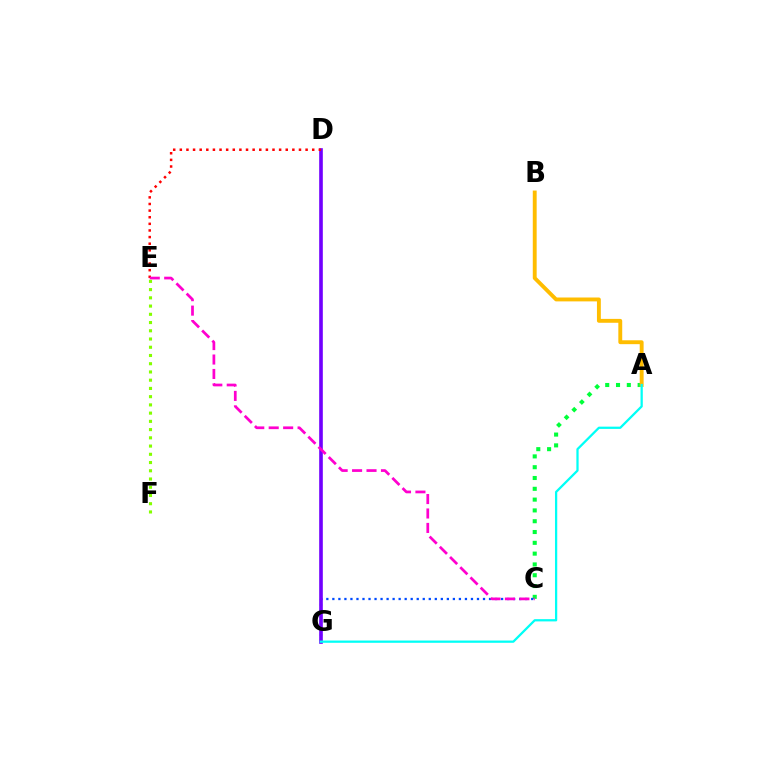{('A', 'C'): [{'color': '#00ff39', 'line_style': 'dotted', 'thickness': 2.94}], ('A', 'B'): [{'color': '#ffbd00', 'line_style': 'solid', 'thickness': 2.8}], ('C', 'G'): [{'color': '#004bff', 'line_style': 'dotted', 'thickness': 1.64}], ('D', 'G'): [{'color': '#7200ff', 'line_style': 'solid', 'thickness': 2.61}], ('D', 'E'): [{'color': '#ff0000', 'line_style': 'dotted', 'thickness': 1.8}], ('C', 'E'): [{'color': '#ff00cf', 'line_style': 'dashed', 'thickness': 1.96}], ('E', 'F'): [{'color': '#84ff00', 'line_style': 'dotted', 'thickness': 2.24}], ('A', 'G'): [{'color': '#00fff6', 'line_style': 'solid', 'thickness': 1.63}]}